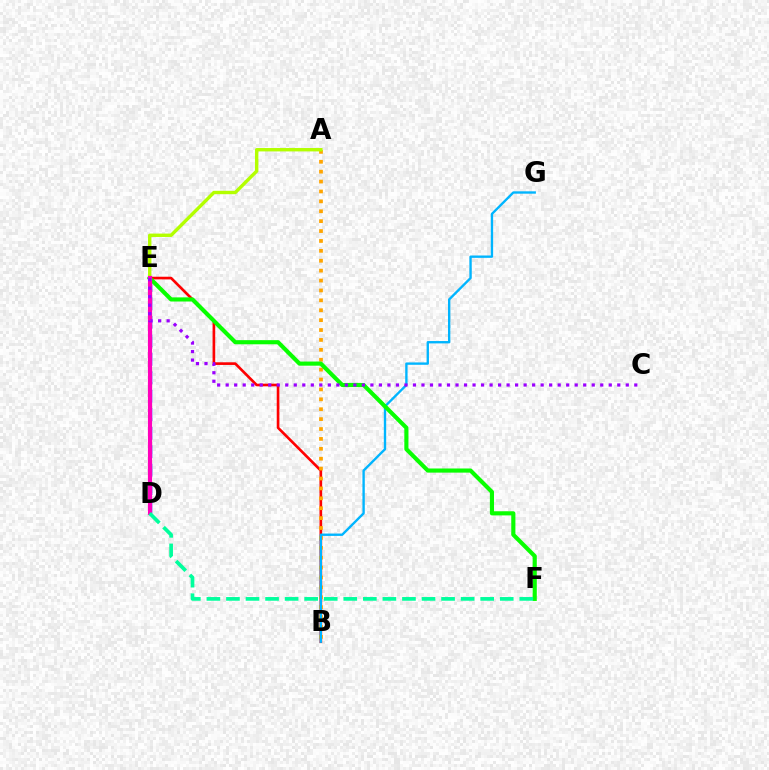{('B', 'E'): [{'color': '#ff0000', 'line_style': 'solid', 'thickness': 1.91}], ('D', 'E'): [{'color': '#0010ff', 'line_style': 'dashed', 'thickness': 2.51}, {'color': '#ff00bd', 'line_style': 'solid', 'thickness': 2.99}], ('A', 'B'): [{'color': '#ffa500', 'line_style': 'dotted', 'thickness': 2.69}], ('B', 'G'): [{'color': '#00b5ff', 'line_style': 'solid', 'thickness': 1.7}], ('E', 'F'): [{'color': '#08ff00', 'line_style': 'solid', 'thickness': 2.98}], ('A', 'E'): [{'color': '#b3ff00', 'line_style': 'solid', 'thickness': 2.44}], ('D', 'F'): [{'color': '#00ff9d', 'line_style': 'dashed', 'thickness': 2.66}], ('C', 'E'): [{'color': '#9b00ff', 'line_style': 'dotted', 'thickness': 2.31}]}